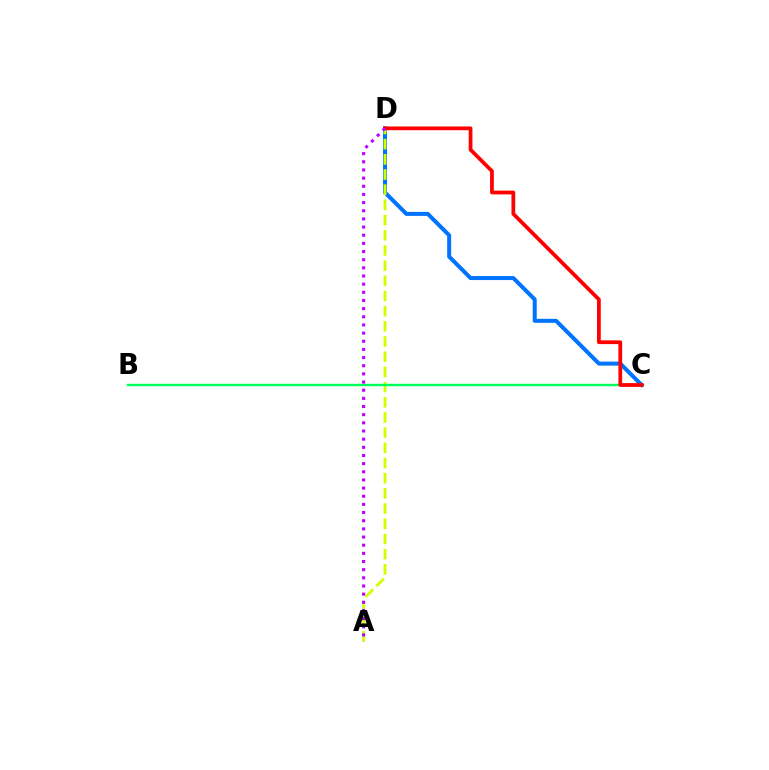{('C', 'D'): [{'color': '#0074ff', 'line_style': 'solid', 'thickness': 2.89}, {'color': '#ff0000', 'line_style': 'solid', 'thickness': 2.7}], ('A', 'D'): [{'color': '#d1ff00', 'line_style': 'dashed', 'thickness': 2.06}, {'color': '#b900ff', 'line_style': 'dotted', 'thickness': 2.22}], ('B', 'C'): [{'color': '#00ff5c', 'line_style': 'solid', 'thickness': 1.74}]}